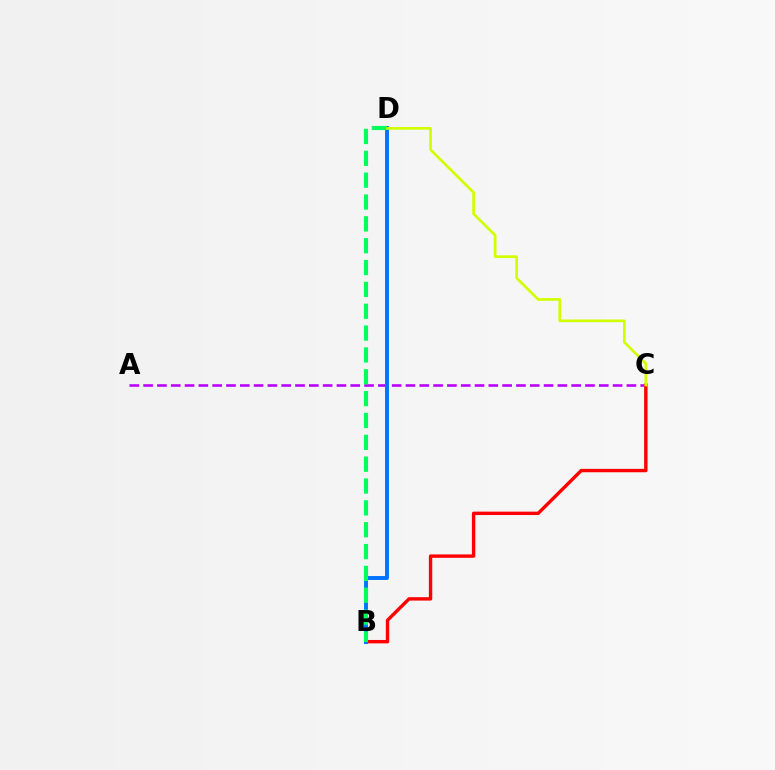{('A', 'C'): [{'color': '#b900ff', 'line_style': 'dashed', 'thickness': 1.88}], ('B', 'C'): [{'color': '#ff0000', 'line_style': 'solid', 'thickness': 2.44}], ('B', 'D'): [{'color': '#0074ff', 'line_style': 'solid', 'thickness': 2.82}, {'color': '#00ff5c', 'line_style': 'dashed', 'thickness': 2.97}], ('C', 'D'): [{'color': '#d1ff00', 'line_style': 'solid', 'thickness': 1.95}]}